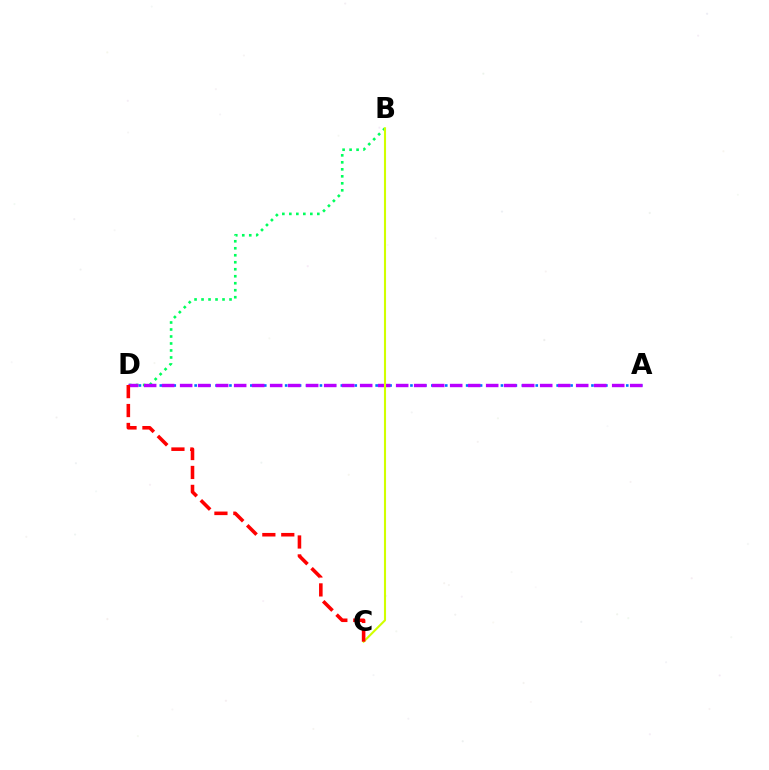{('A', 'D'): [{'color': '#0074ff', 'line_style': 'dotted', 'thickness': 1.89}, {'color': '#b900ff', 'line_style': 'dashed', 'thickness': 2.45}], ('B', 'D'): [{'color': '#00ff5c', 'line_style': 'dotted', 'thickness': 1.9}], ('B', 'C'): [{'color': '#d1ff00', 'line_style': 'solid', 'thickness': 1.51}], ('C', 'D'): [{'color': '#ff0000', 'line_style': 'dashed', 'thickness': 2.57}]}